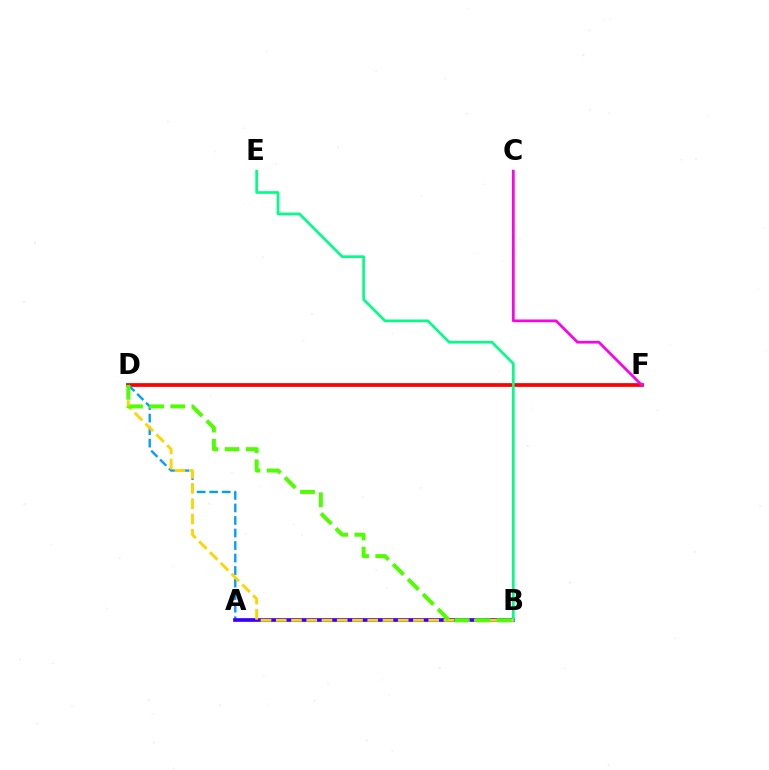{('D', 'F'): [{'color': '#ff0000', 'line_style': 'solid', 'thickness': 2.69}], ('A', 'D'): [{'color': '#009eff', 'line_style': 'dashed', 'thickness': 1.7}], ('A', 'B'): [{'color': '#3700ff', 'line_style': 'solid', 'thickness': 2.65}], ('C', 'F'): [{'color': '#ff00ed', 'line_style': 'solid', 'thickness': 1.96}], ('B', 'E'): [{'color': '#00ff86', 'line_style': 'solid', 'thickness': 1.93}], ('B', 'D'): [{'color': '#ffd500', 'line_style': 'dashed', 'thickness': 2.07}, {'color': '#4fff00', 'line_style': 'dashed', 'thickness': 2.87}]}